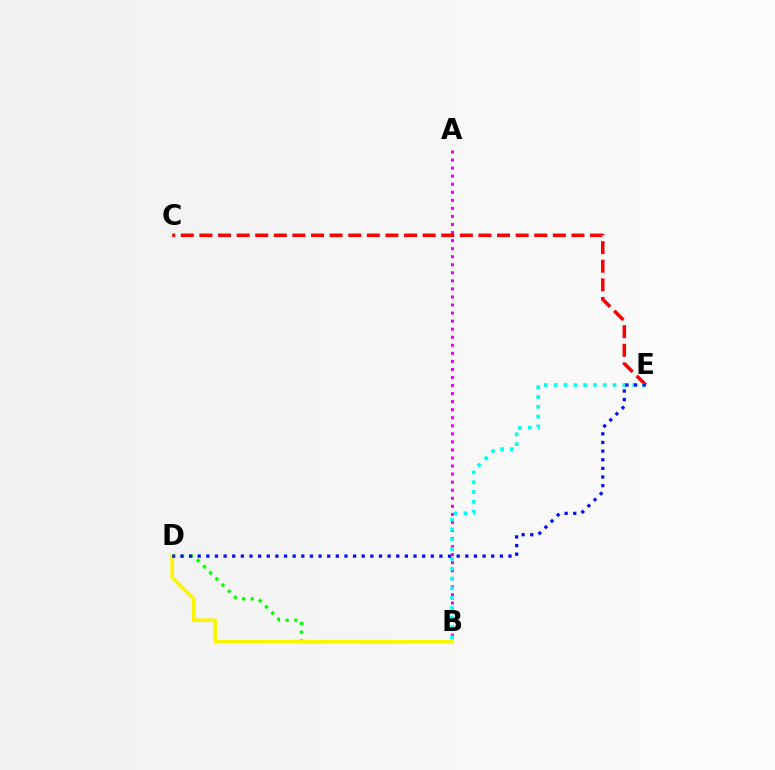{('A', 'B'): [{'color': '#ee00ff', 'line_style': 'dotted', 'thickness': 2.19}], ('B', 'D'): [{'color': '#08ff00', 'line_style': 'dotted', 'thickness': 2.37}, {'color': '#fcf500', 'line_style': 'solid', 'thickness': 2.64}], ('C', 'E'): [{'color': '#ff0000', 'line_style': 'dashed', 'thickness': 2.53}], ('B', 'E'): [{'color': '#00fff6', 'line_style': 'dotted', 'thickness': 2.67}], ('D', 'E'): [{'color': '#0010ff', 'line_style': 'dotted', 'thickness': 2.35}]}